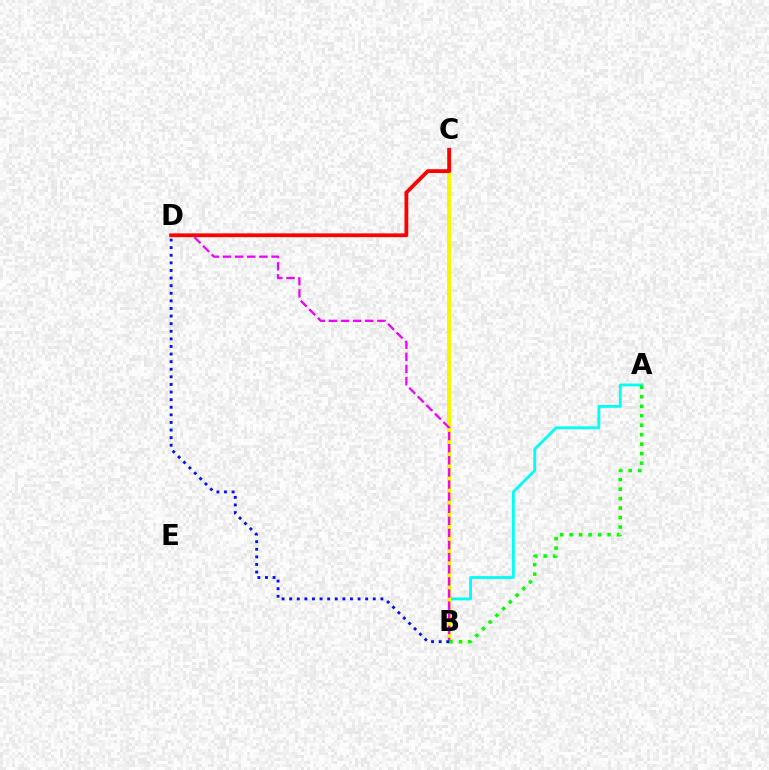{('A', 'B'): [{'color': '#00fff6', 'line_style': 'solid', 'thickness': 2.06}, {'color': '#08ff00', 'line_style': 'dotted', 'thickness': 2.57}], ('B', 'C'): [{'color': '#fcf500', 'line_style': 'solid', 'thickness': 2.87}], ('B', 'D'): [{'color': '#ee00ff', 'line_style': 'dashed', 'thickness': 1.65}, {'color': '#0010ff', 'line_style': 'dotted', 'thickness': 2.06}], ('C', 'D'): [{'color': '#ff0000', 'line_style': 'solid', 'thickness': 2.74}]}